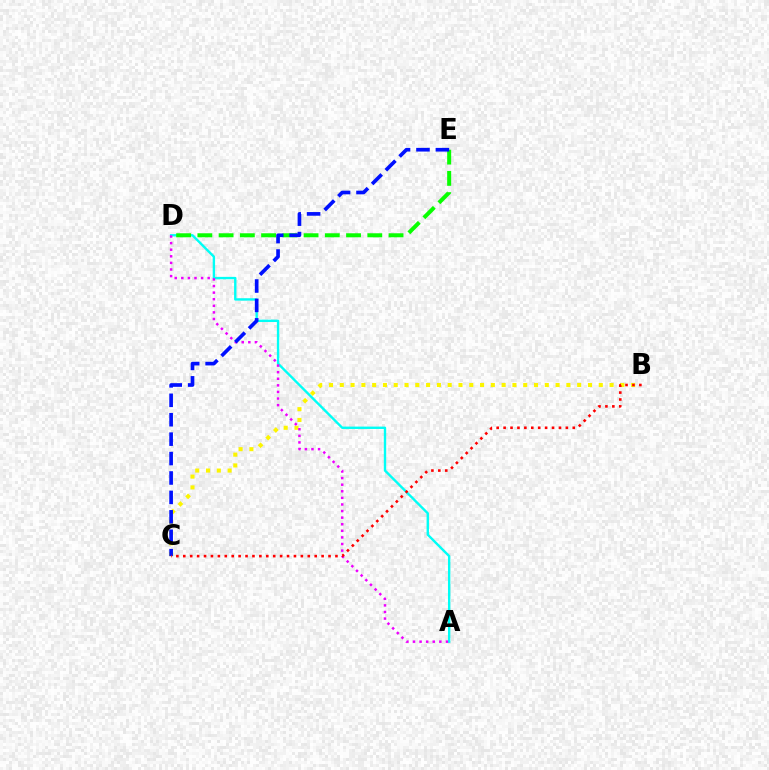{('A', 'D'): [{'color': '#00fff6', 'line_style': 'solid', 'thickness': 1.71}, {'color': '#ee00ff', 'line_style': 'dotted', 'thickness': 1.79}], ('B', 'C'): [{'color': '#fcf500', 'line_style': 'dotted', 'thickness': 2.93}, {'color': '#ff0000', 'line_style': 'dotted', 'thickness': 1.88}], ('D', 'E'): [{'color': '#08ff00', 'line_style': 'dashed', 'thickness': 2.89}], ('C', 'E'): [{'color': '#0010ff', 'line_style': 'dashed', 'thickness': 2.64}]}